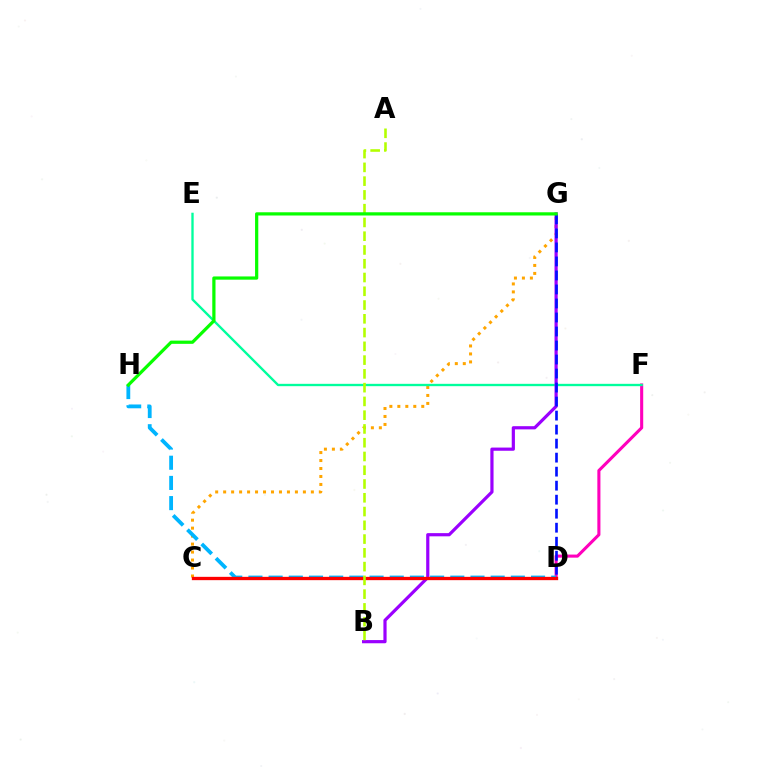{('C', 'G'): [{'color': '#ffa500', 'line_style': 'dotted', 'thickness': 2.17}], ('D', 'F'): [{'color': '#ff00bd', 'line_style': 'solid', 'thickness': 2.22}], ('E', 'F'): [{'color': '#00ff9d', 'line_style': 'solid', 'thickness': 1.69}], ('B', 'G'): [{'color': '#9b00ff', 'line_style': 'solid', 'thickness': 2.3}], ('D', 'H'): [{'color': '#00b5ff', 'line_style': 'dashed', 'thickness': 2.74}], ('D', 'G'): [{'color': '#0010ff', 'line_style': 'dashed', 'thickness': 1.9}], ('C', 'D'): [{'color': '#ff0000', 'line_style': 'solid', 'thickness': 2.38}], ('A', 'B'): [{'color': '#b3ff00', 'line_style': 'dashed', 'thickness': 1.87}], ('G', 'H'): [{'color': '#08ff00', 'line_style': 'solid', 'thickness': 2.32}]}